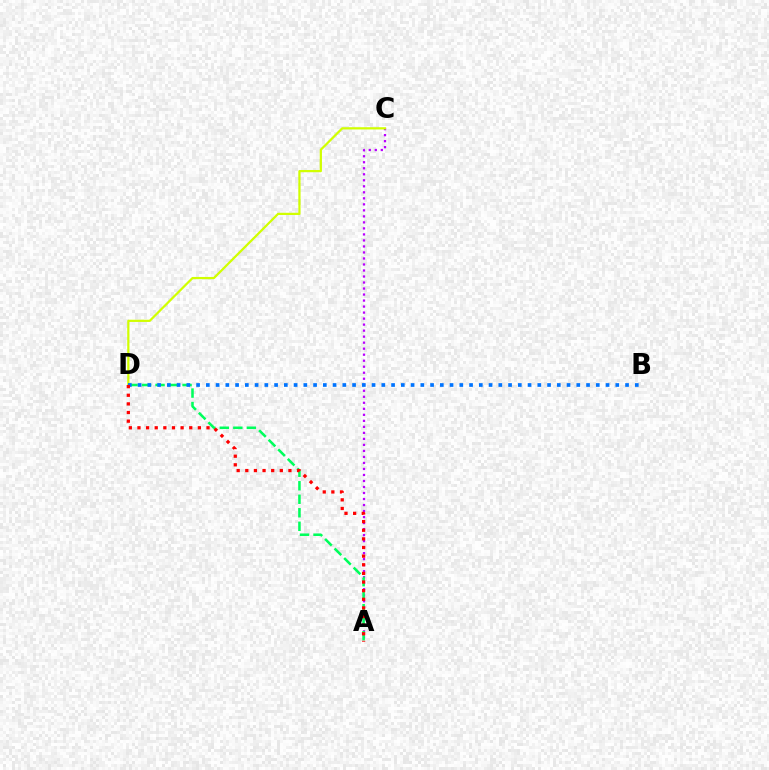{('A', 'C'): [{'color': '#b900ff', 'line_style': 'dotted', 'thickness': 1.63}], ('C', 'D'): [{'color': '#d1ff00', 'line_style': 'solid', 'thickness': 1.61}], ('A', 'D'): [{'color': '#00ff5c', 'line_style': 'dashed', 'thickness': 1.83}, {'color': '#ff0000', 'line_style': 'dotted', 'thickness': 2.34}], ('B', 'D'): [{'color': '#0074ff', 'line_style': 'dotted', 'thickness': 2.65}]}